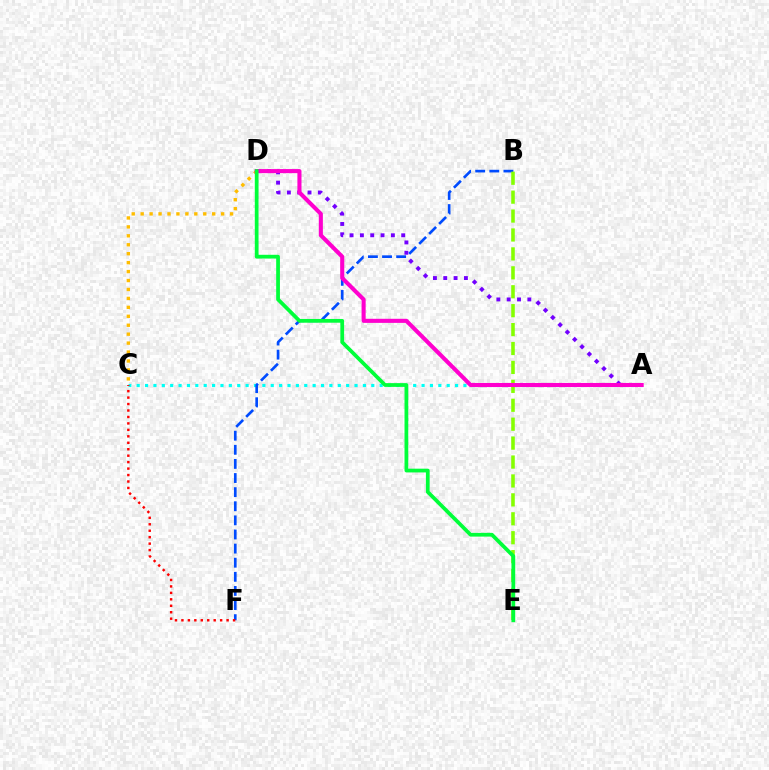{('A', 'C'): [{'color': '#00fff6', 'line_style': 'dotted', 'thickness': 2.28}], ('B', 'F'): [{'color': '#004bff', 'line_style': 'dashed', 'thickness': 1.92}], ('C', 'D'): [{'color': '#ffbd00', 'line_style': 'dotted', 'thickness': 2.43}], ('A', 'D'): [{'color': '#7200ff', 'line_style': 'dotted', 'thickness': 2.81}, {'color': '#ff00cf', 'line_style': 'solid', 'thickness': 2.94}], ('B', 'E'): [{'color': '#84ff00', 'line_style': 'dashed', 'thickness': 2.57}], ('C', 'F'): [{'color': '#ff0000', 'line_style': 'dotted', 'thickness': 1.75}], ('D', 'E'): [{'color': '#00ff39', 'line_style': 'solid', 'thickness': 2.7}]}